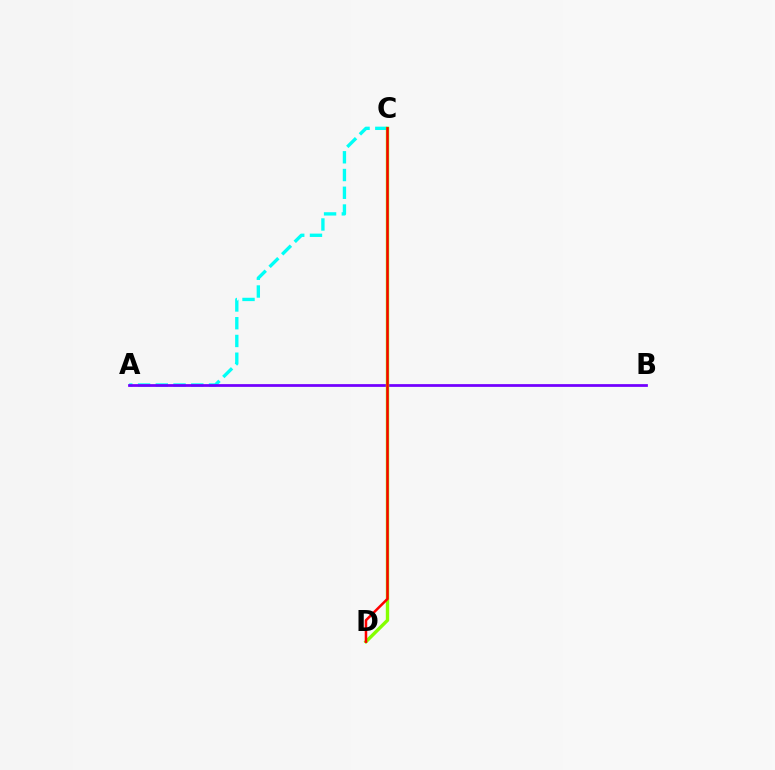{('A', 'C'): [{'color': '#00fff6', 'line_style': 'dashed', 'thickness': 2.41}], ('A', 'B'): [{'color': '#7200ff', 'line_style': 'solid', 'thickness': 1.98}], ('C', 'D'): [{'color': '#84ff00', 'line_style': 'solid', 'thickness': 2.43}, {'color': '#ff0000', 'line_style': 'solid', 'thickness': 1.81}]}